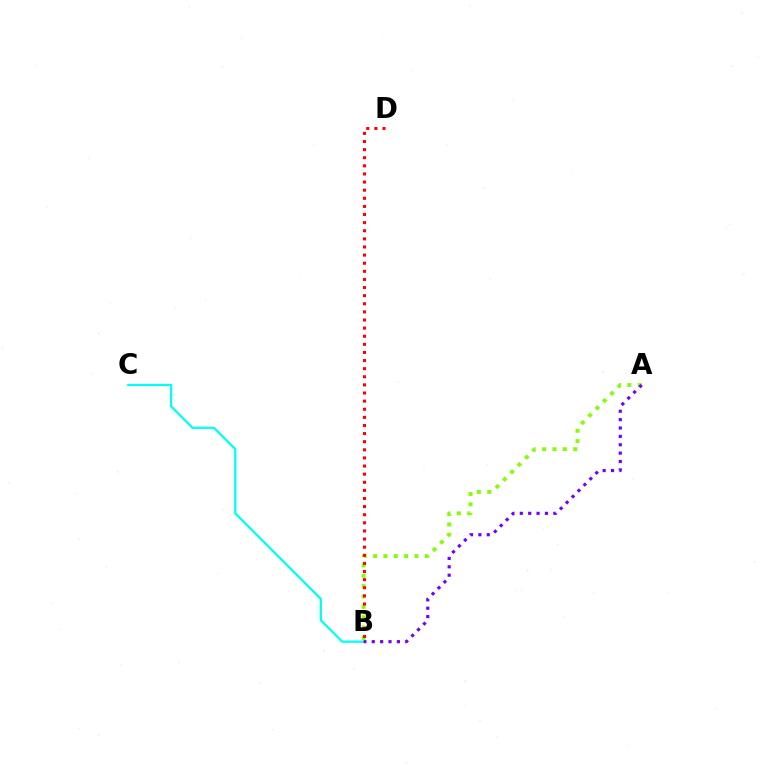{('A', 'B'): [{'color': '#84ff00', 'line_style': 'dotted', 'thickness': 2.82}, {'color': '#7200ff', 'line_style': 'dotted', 'thickness': 2.28}], ('B', 'D'): [{'color': '#ff0000', 'line_style': 'dotted', 'thickness': 2.2}], ('B', 'C'): [{'color': '#00fff6', 'line_style': 'solid', 'thickness': 1.62}]}